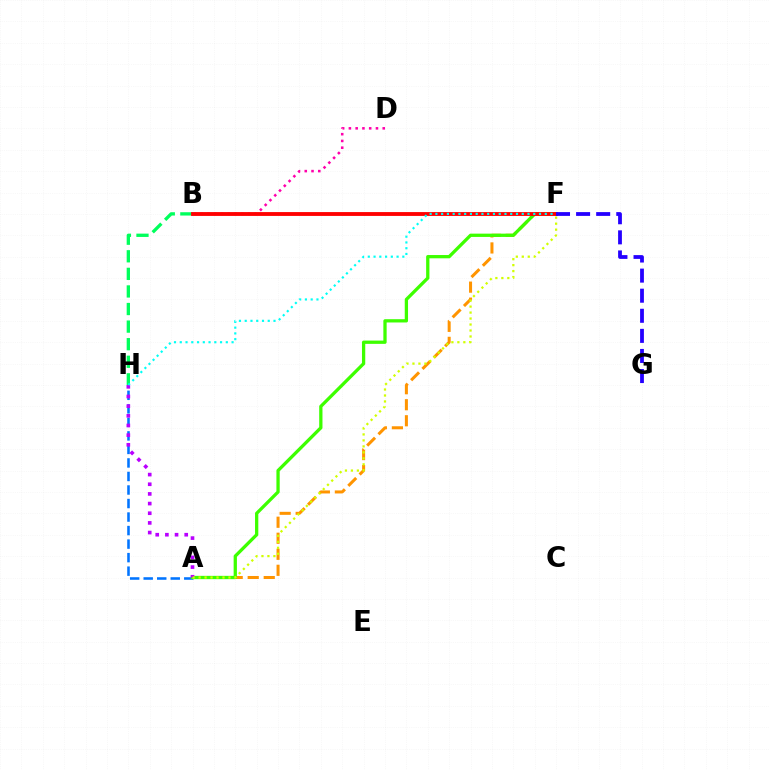{('A', 'H'): [{'color': '#0074ff', 'line_style': 'dashed', 'thickness': 1.84}, {'color': '#b900ff', 'line_style': 'dotted', 'thickness': 2.63}], ('B', 'D'): [{'color': '#ff00ac', 'line_style': 'dotted', 'thickness': 1.84}], ('A', 'F'): [{'color': '#ff9400', 'line_style': 'dashed', 'thickness': 2.18}, {'color': '#3dff00', 'line_style': 'solid', 'thickness': 2.36}, {'color': '#d1ff00', 'line_style': 'dotted', 'thickness': 1.62}], ('B', 'H'): [{'color': '#00ff5c', 'line_style': 'dashed', 'thickness': 2.39}], ('B', 'F'): [{'color': '#ff0000', 'line_style': 'solid', 'thickness': 2.77}], ('F', 'H'): [{'color': '#00fff6', 'line_style': 'dotted', 'thickness': 1.56}], ('F', 'G'): [{'color': '#2500ff', 'line_style': 'dashed', 'thickness': 2.73}]}